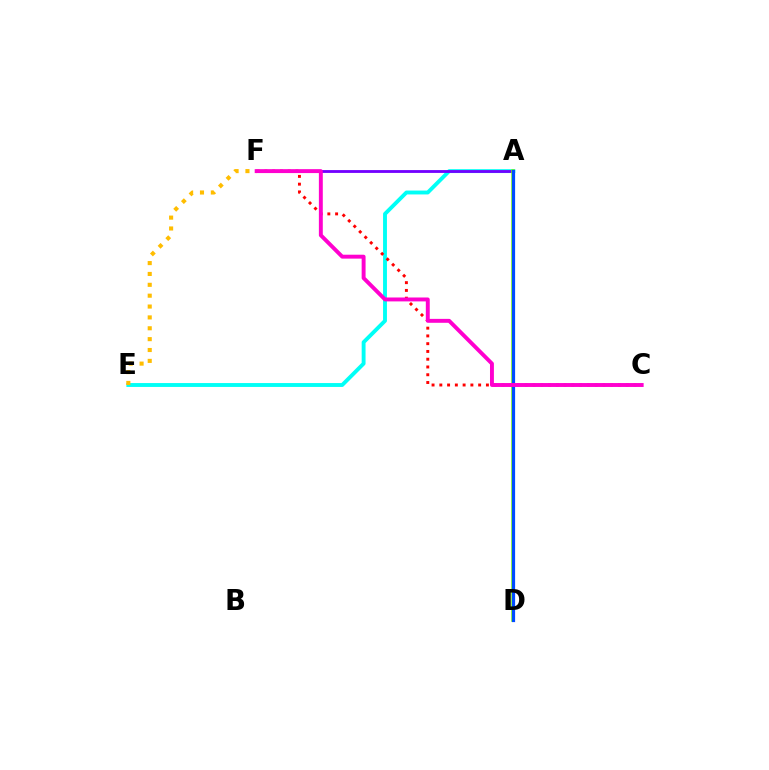{('A', 'E'): [{'color': '#00fff6', 'line_style': 'solid', 'thickness': 2.79}], ('A', 'F'): [{'color': '#7200ff', 'line_style': 'solid', 'thickness': 2.04}], ('A', 'D'): [{'color': '#00ff39', 'line_style': 'dashed', 'thickness': 2.05}, {'color': '#84ff00', 'line_style': 'solid', 'thickness': 2.52}, {'color': '#004bff', 'line_style': 'solid', 'thickness': 2.32}], ('C', 'F'): [{'color': '#ff0000', 'line_style': 'dotted', 'thickness': 2.11}, {'color': '#ff00cf', 'line_style': 'solid', 'thickness': 2.82}], ('E', 'F'): [{'color': '#ffbd00', 'line_style': 'dotted', 'thickness': 2.95}]}